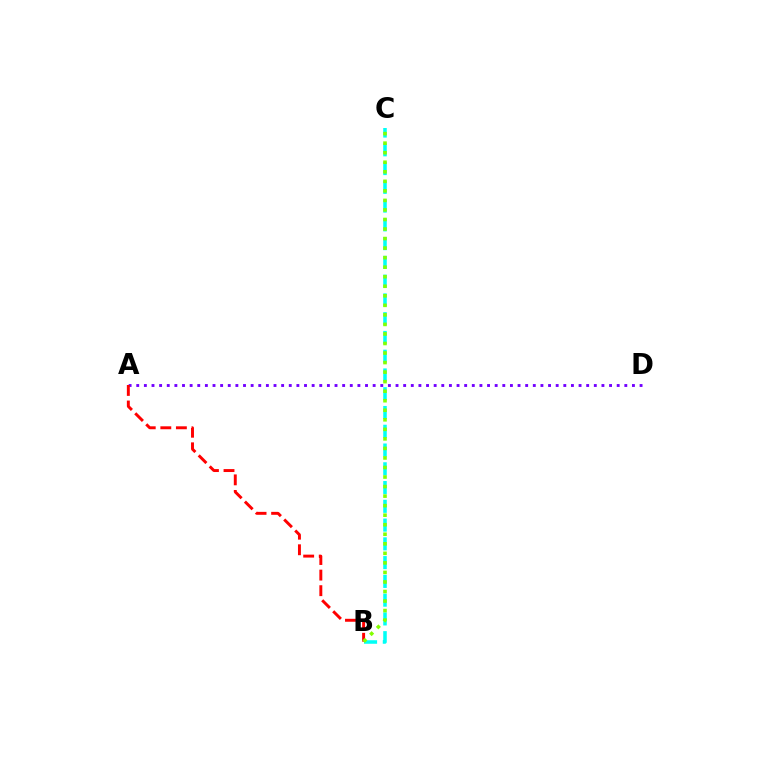{('A', 'D'): [{'color': '#7200ff', 'line_style': 'dotted', 'thickness': 2.07}], ('B', 'C'): [{'color': '#00fff6', 'line_style': 'dashed', 'thickness': 2.55}, {'color': '#84ff00', 'line_style': 'dotted', 'thickness': 2.59}], ('A', 'B'): [{'color': '#ff0000', 'line_style': 'dashed', 'thickness': 2.12}]}